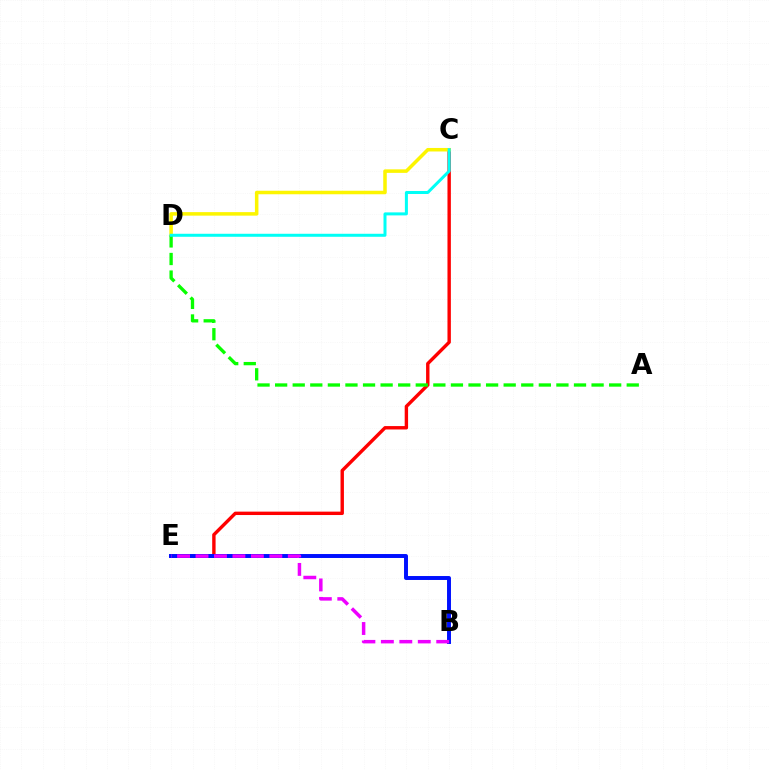{('C', 'E'): [{'color': '#ff0000', 'line_style': 'solid', 'thickness': 2.45}], ('B', 'E'): [{'color': '#0010ff', 'line_style': 'solid', 'thickness': 2.84}, {'color': '#ee00ff', 'line_style': 'dashed', 'thickness': 2.51}], ('C', 'D'): [{'color': '#fcf500', 'line_style': 'solid', 'thickness': 2.53}, {'color': '#00fff6', 'line_style': 'solid', 'thickness': 2.17}], ('A', 'D'): [{'color': '#08ff00', 'line_style': 'dashed', 'thickness': 2.39}]}